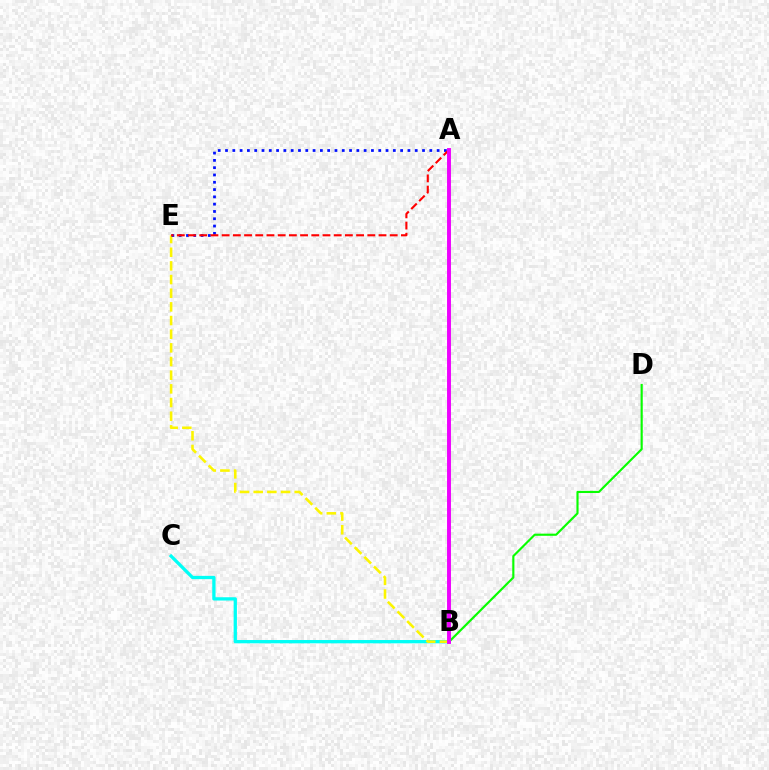{('B', 'D'): [{'color': '#08ff00', 'line_style': 'solid', 'thickness': 1.55}], ('B', 'C'): [{'color': '#00fff6', 'line_style': 'solid', 'thickness': 2.37}], ('B', 'E'): [{'color': '#fcf500', 'line_style': 'dashed', 'thickness': 1.86}], ('A', 'E'): [{'color': '#0010ff', 'line_style': 'dotted', 'thickness': 1.98}, {'color': '#ff0000', 'line_style': 'dashed', 'thickness': 1.52}], ('A', 'B'): [{'color': '#ee00ff', 'line_style': 'solid', 'thickness': 2.82}]}